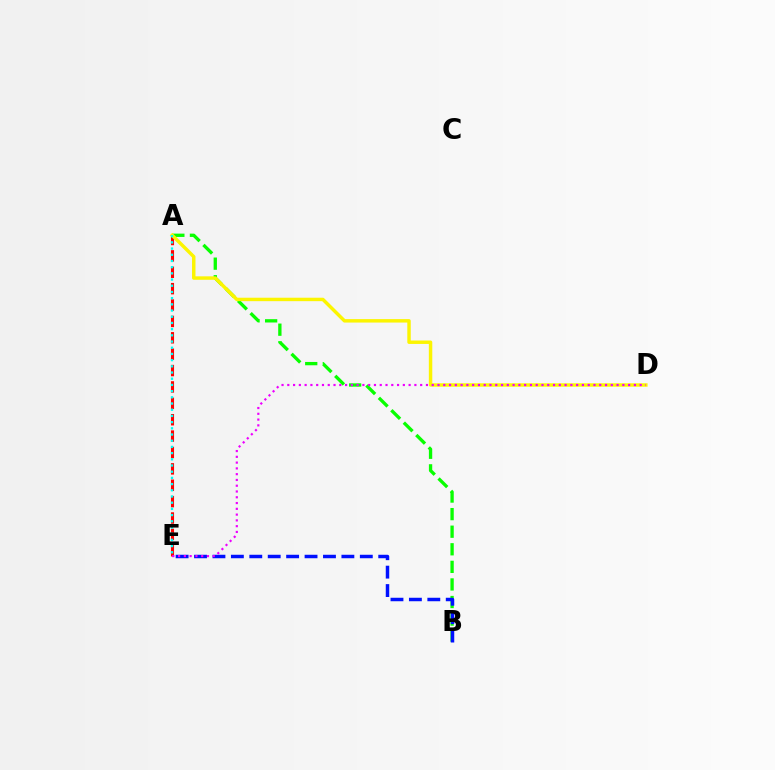{('A', 'B'): [{'color': '#08ff00', 'line_style': 'dashed', 'thickness': 2.39}], ('A', 'E'): [{'color': '#ff0000', 'line_style': 'dashed', 'thickness': 2.23}, {'color': '#00fff6', 'line_style': 'dotted', 'thickness': 1.68}], ('B', 'E'): [{'color': '#0010ff', 'line_style': 'dashed', 'thickness': 2.5}], ('A', 'D'): [{'color': '#fcf500', 'line_style': 'solid', 'thickness': 2.48}], ('D', 'E'): [{'color': '#ee00ff', 'line_style': 'dotted', 'thickness': 1.57}]}